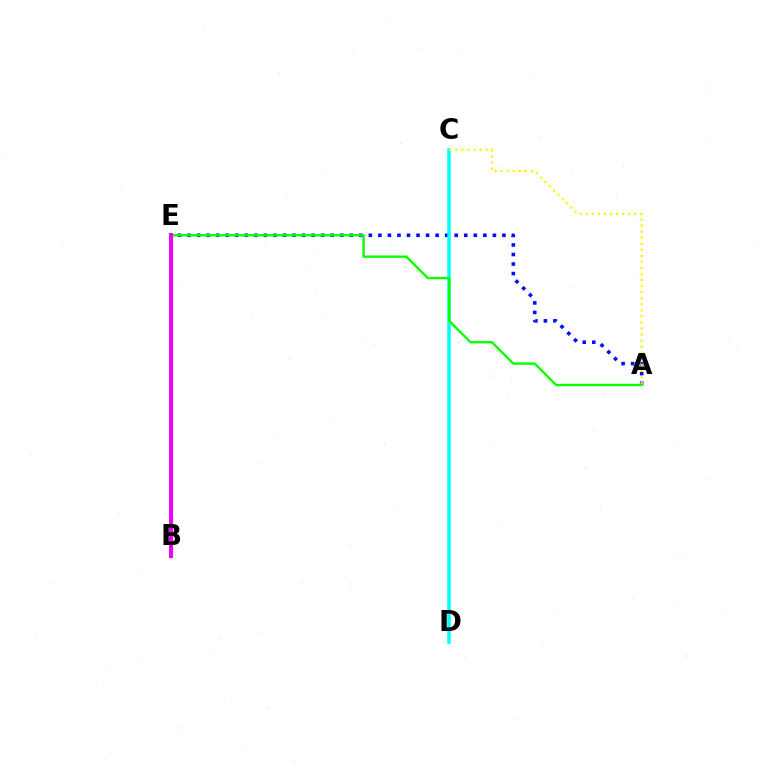{('A', 'E'): [{'color': '#0010ff', 'line_style': 'dotted', 'thickness': 2.59}, {'color': '#08ff00', 'line_style': 'solid', 'thickness': 1.71}], ('B', 'E'): [{'color': '#ff0000', 'line_style': 'solid', 'thickness': 2.24}, {'color': '#ee00ff', 'line_style': 'solid', 'thickness': 2.83}], ('C', 'D'): [{'color': '#00fff6', 'line_style': 'solid', 'thickness': 2.54}], ('A', 'C'): [{'color': '#fcf500', 'line_style': 'dotted', 'thickness': 1.64}]}